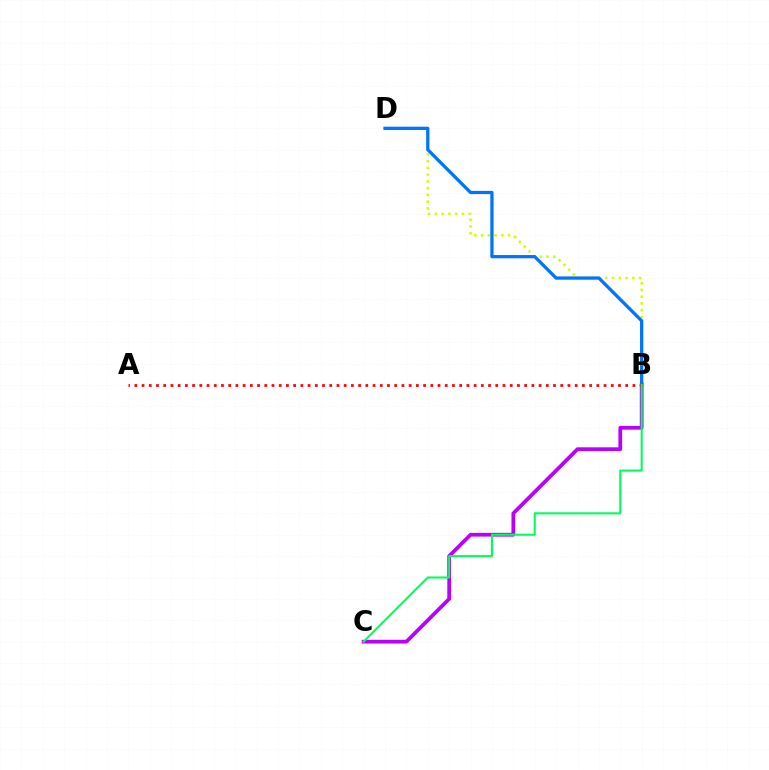{('B', 'D'): [{'color': '#d1ff00', 'line_style': 'dotted', 'thickness': 1.84}, {'color': '#0074ff', 'line_style': 'solid', 'thickness': 2.35}], ('B', 'C'): [{'color': '#b900ff', 'line_style': 'solid', 'thickness': 2.7}, {'color': '#00ff5c', 'line_style': 'solid', 'thickness': 1.5}], ('A', 'B'): [{'color': '#ff0000', 'line_style': 'dotted', 'thickness': 1.96}]}